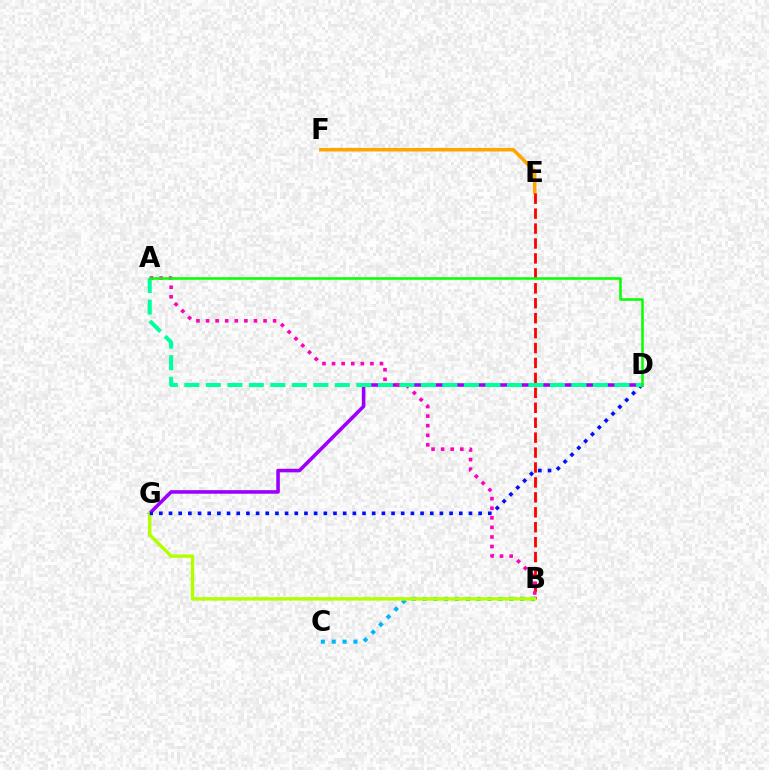{('E', 'F'): [{'color': '#ffa500', 'line_style': 'solid', 'thickness': 2.55}], ('B', 'E'): [{'color': '#ff0000', 'line_style': 'dashed', 'thickness': 2.03}], ('B', 'C'): [{'color': '#00b5ff', 'line_style': 'dotted', 'thickness': 2.95}], ('D', 'G'): [{'color': '#9b00ff', 'line_style': 'solid', 'thickness': 2.57}, {'color': '#0010ff', 'line_style': 'dotted', 'thickness': 2.63}], ('A', 'B'): [{'color': '#ff00bd', 'line_style': 'dotted', 'thickness': 2.6}], ('B', 'G'): [{'color': '#b3ff00', 'line_style': 'solid', 'thickness': 2.47}], ('A', 'D'): [{'color': '#00ff9d', 'line_style': 'dashed', 'thickness': 2.92}, {'color': '#08ff00', 'line_style': 'solid', 'thickness': 1.83}]}